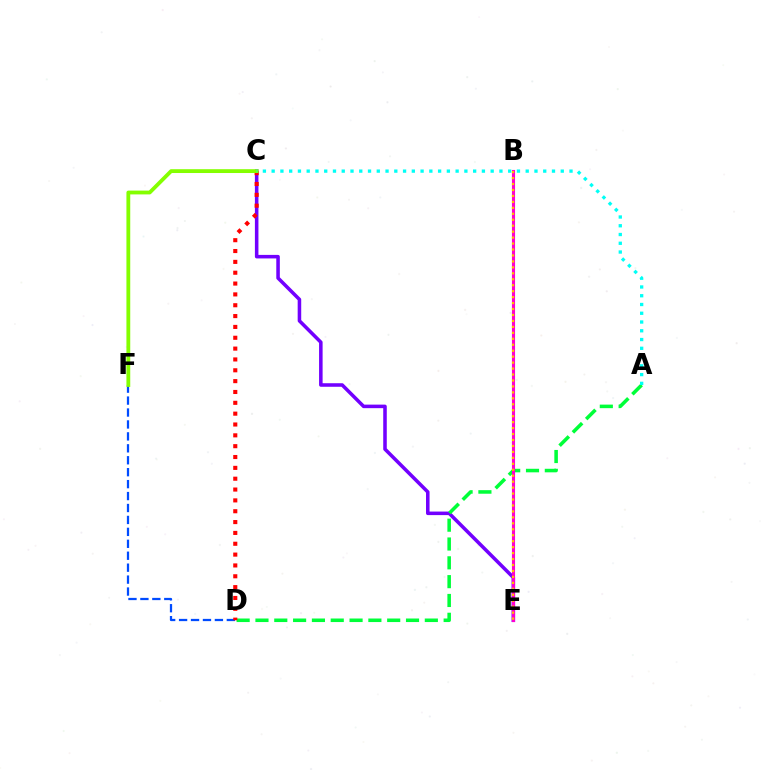{('C', 'E'): [{'color': '#7200ff', 'line_style': 'solid', 'thickness': 2.55}], ('A', 'D'): [{'color': '#00ff39', 'line_style': 'dashed', 'thickness': 2.56}], ('D', 'F'): [{'color': '#004bff', 'line_style': 'dashed', 'thickness': 1.62}], ('B', 'E'): [{'color': '#ff00cf', 'line_style': 'solid', 'thickness': 2.23}, {'color': '#ffbd00', 'line_style': 'dotted', 'thickness': 1.62}], ('C', 'D'): [{'color': '#ff0000', 'line_style': 'dotted', 'thickness': 2.95}], ('C', 'F'): [{'color': '#84ff00', 'line_style': 'solid', 'thickness': 2.75}], ('A', 'C'): [{'color': '#00fff6', 'line_style': 'dotted', 'thickness': 2.38}]}